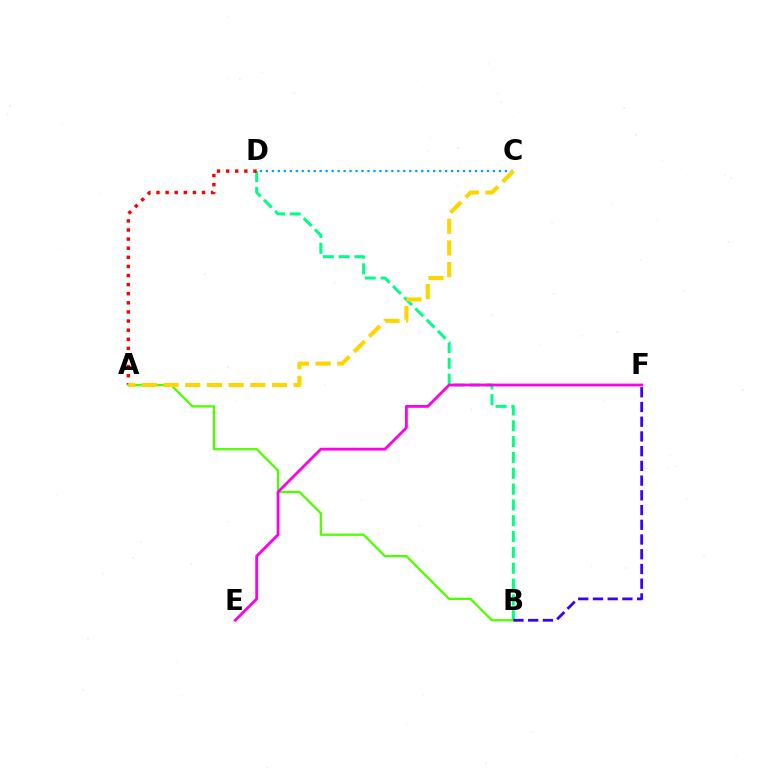{('B', 'D'): [{'color': '#00ff86', 'line_style': 'dashed', 'thickness': 2.15}], ('A', 'D'): [{'color': '#ff0000', 'line_style': 'dotted', 'thickness': 2.47}], ('A', 'B'): [{'color': '#4fff00', 'line_style': 'solid', 'thickness': 1.64}], ('C', 'D'): [{'color': '#009eff', 'line_style': 'dotted', 'thickness': 1.62}], ('E', 'F'): [{'color': '#ff00ed', 'line_style': 'solid', 'thickness': 2.02}], ('A', 'C'): [{'color': '#ffd500', 'line_style': 'dashed', 'thickness': 2.94}], ('B', 'F'): [{'color': '#3700ff', 'line_style': 'dashed', 'thickness': 2.0}]}